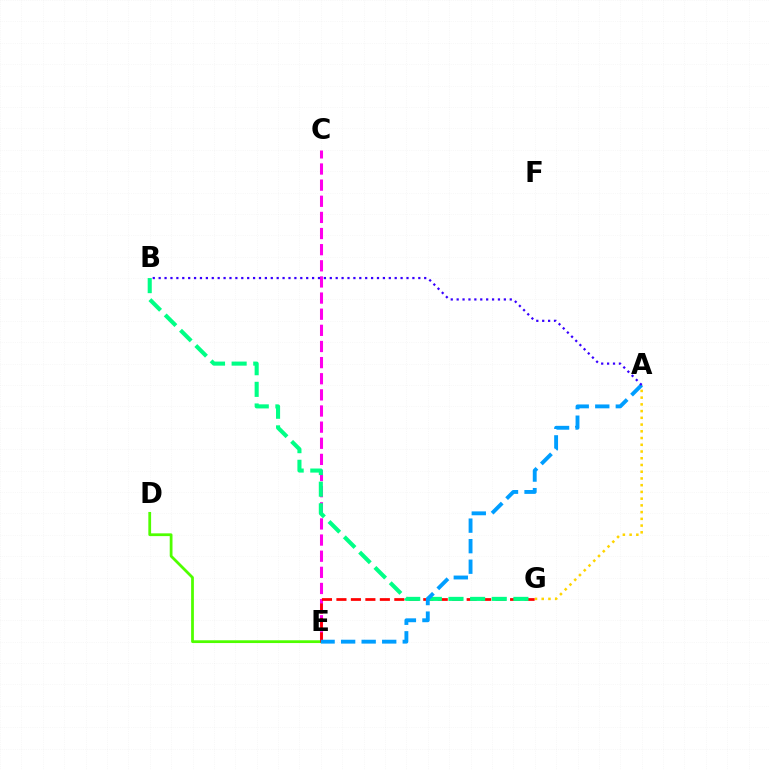{('C', 'E'): [{'color': '#ff00ed', 'line_style': 'dashed', 'thickness': 2.19}], ('A', 'G'): [{'color': '#ffd500', 'line_style': 'dotted', 'thickness': 1.83}], ('D', 'E'): [{'color': '#4fff00', 'line_style': 'solid', 'thickness': 1.99}], ('E', 'G'): [{'color': '#ff0000', 'line_style': 'dashed', 'thickness': 1.97}], ('B', 'G'): [{'color': '#00ff86', 'line_style': 'dashed', 'thickness': 2.94}], ('A', 'E'): [{'color': '#009eff', 'line_style': 'dashed', 'thickness': 2.79}], ('A', 'B'): [{'color': '#3700ff', 'line_style': 'dotted', 'thickness': 1.6}]}